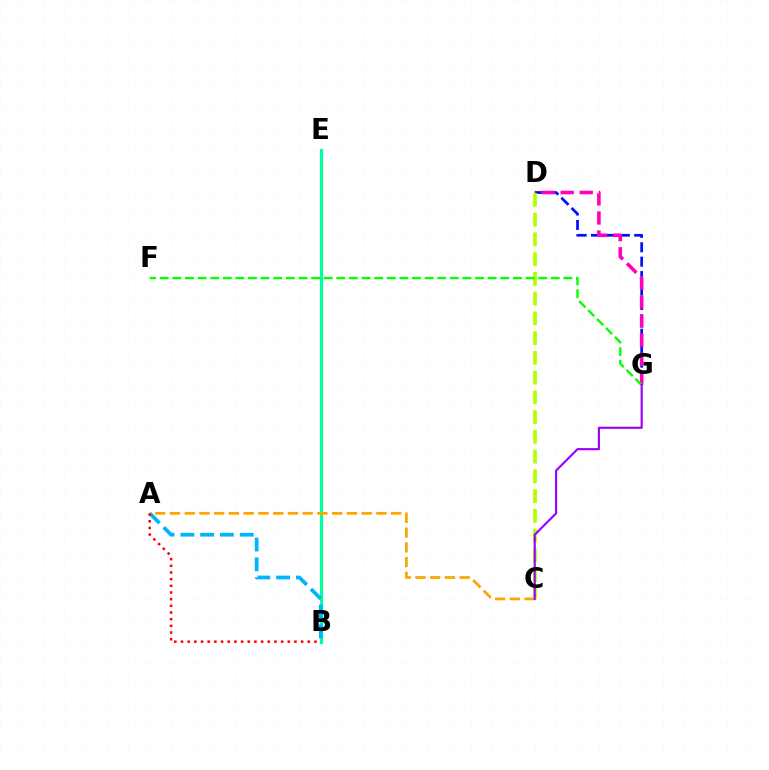{('B', 'E'): [{'color': '#00ff9d', 'line_style': 'solid', 'thickness': 2.29}], ('D', 'G'): [{'color': '#0010ff', 'line_style': 'dashed', 'thickness': 1.96}, {'color': '#ff00bd', 'line_style': 'dashed', 'thickness': 2.59}], ('A', 'B'): [{'color': '#00b5ff', 'line_style': 'dashed', 'thickness': 2.69}, {'color': '#ff0000', 'line_style': 'dotted', 'thickness': 1.81}], ('A', 'C'): [{'color': '#ffa500', 'line_style': 'dashed', 'thickness': 2.0}], ('C', 'D'): [{'color': '#b3ff00', 'line_style': 'dashed', 'thickness': 2.68}], ('F', 'G'): [{'color': '#08ff00', 'line_style': 'dashed', 'thickness': 1.71}], ('C', 'G'): [{'color': '#9b00ff', 'line_style': 'solid', 'thickness': 1.54}]}